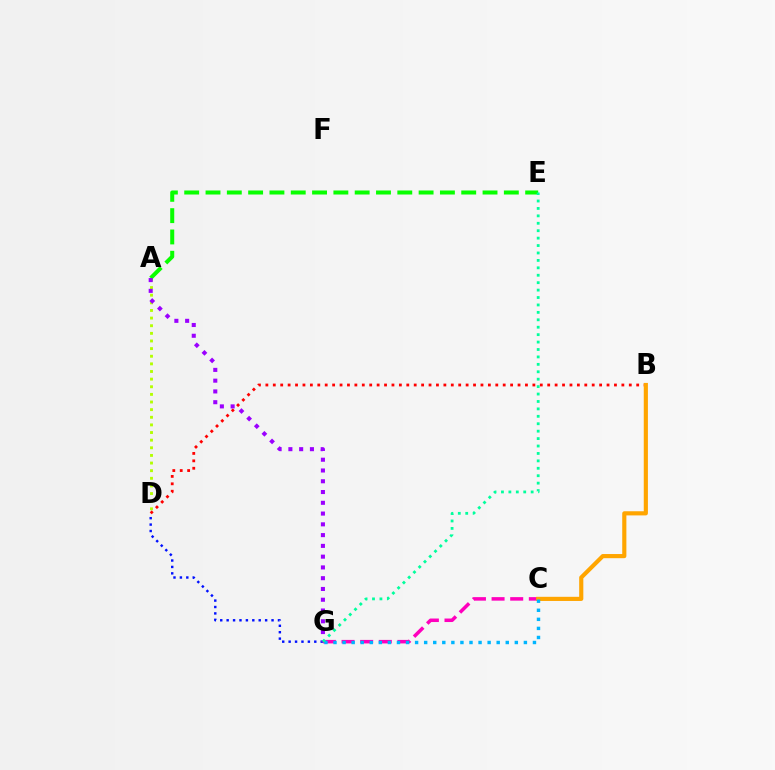{('A', 'D'): [{'color': '#b3ff00', 'line_style': 'dotted', 'thickness': 2.07}], ('D', 'G'): [{'color': '#0010ff', 'line_style': 'dotted', 'thickness': 1.74}], ('C', 'G'): [{'color': '#ff00bd', 'line_style': 'dashed', 'thickness': 2.53}, {'color': '#00b5ff', 'line_style': 'dotted', 'thickness': 2.46}], ('B', 'D'): [{'color': '#ff0000', 'line_style': 'dotted', 'thickness': 2.02}], ('A', 'E'): [{'color': '#08ff00', 'line_style': 'dashed', 'thickness': 2.89}], ('A', 'G'): [{'color': '#9b00ff', 'line_style': 'dotted', 'thickness': 2.93}], ('B', 'C'): [{'color': '#ffa500', 'line_style': 'solid', 'thickness': 2.99}], ('E', 'G'): [{'color': '#00ff9d', 'line_style': 'dotted', 'thickness': 2.02}]}